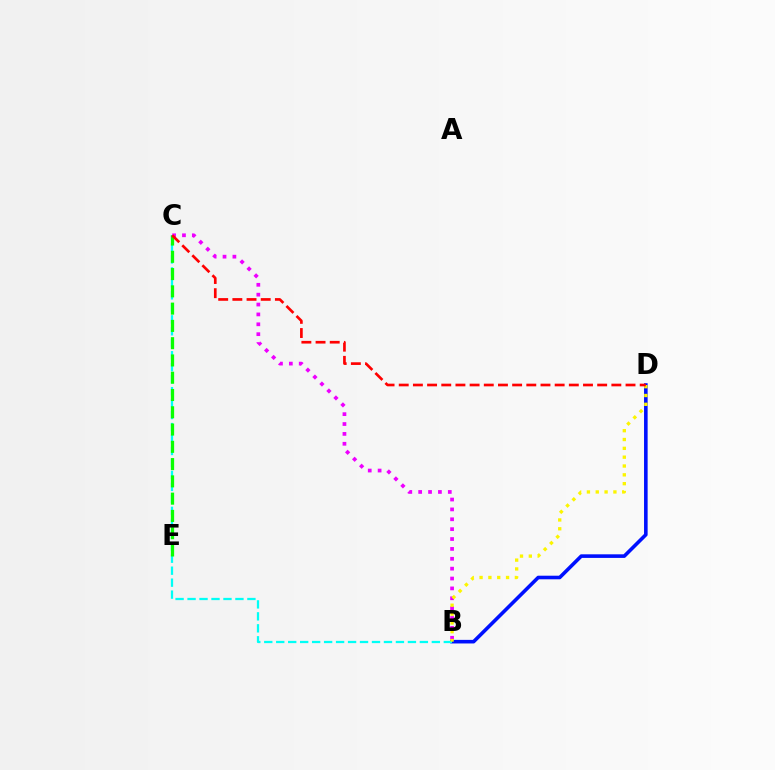{('B', 'D'): [{'color': '#0010ff', 'line_style': 'solid', 'thickness': 2.59}, {'color': '#fcf500', 'line_style': 'dotted', 'thickness': 2.4}], ('B', 'C'): [{'color': '#00fff6', 'line_style': 'dashed', 'thickness': 1.63}, {'color': '#ee00ff', 'line_style': 'dotted', 'thickness': 2.68}], ('C', 'E'): [{'color': '#08ff00', 'line_style': 'dashed', 'thickness': 2.35}], ('C', 'D'): [{'color': '#ff0000', 'line_style': 'dashed', 'thickness': 1.93}]}